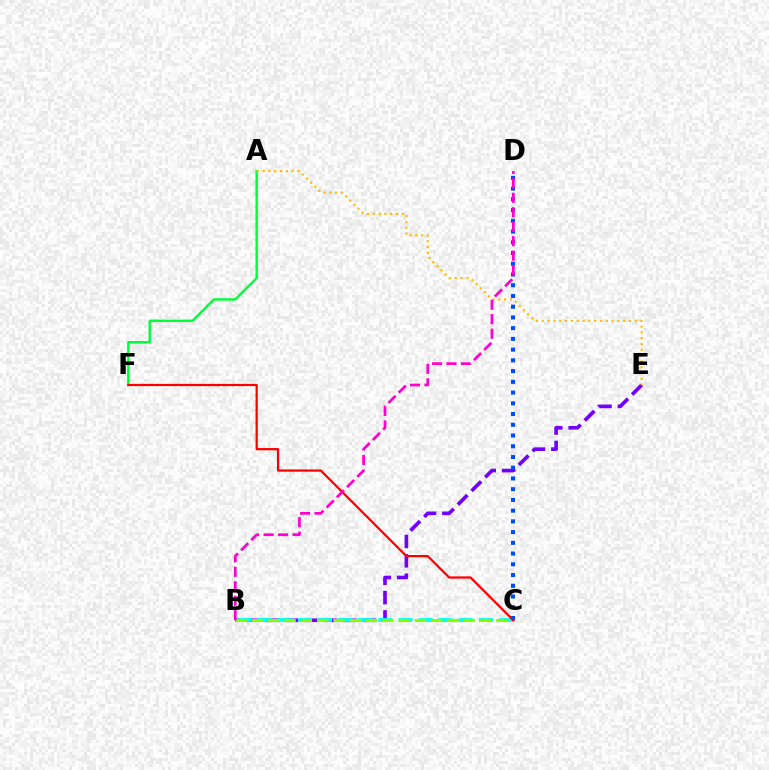{('B', 'E'): [{'color': '#7200ff', 'line_style': 'dashed', 'thickness': 2.63}], ('B', 'C'): [{'color': '#00fff6', 'line_style': 'dashed', 'thickness': 2.73}, {'color': '#84ff00', 'line_style': 'dashed', 'thickness': 2.21}], ('A', 'F'): [{'color': '#00ff39', 'line_style': 'solid', 'thickness': 1.75}], ('A', 'E'): [{'color': '#ffbd00', 'line_style': 'dotted', 'thickness': 1.58}], ('C', 'F'): [{'color': '#ff0000', 'line_style': 'solid', 'thickness': 1.61}], ('C', 'D'): [{'color': '#004bff', 'line_style': 'dotted', 'thickness': 2.92}], ('B', 'D'): [{'color': '#ff00cf', 'line_style': 'dashed', 'thickness': 1.97}]}